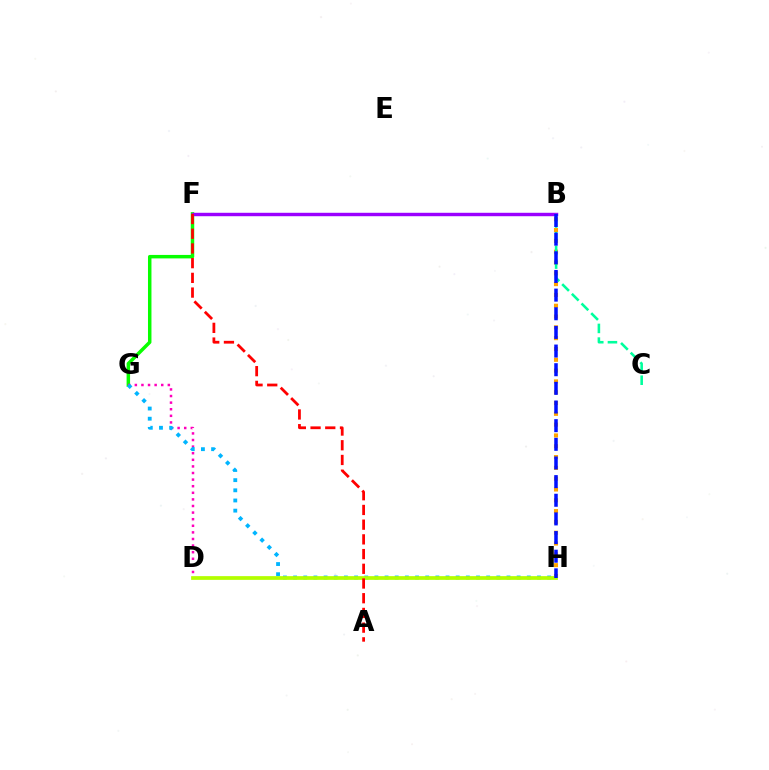{('B', 'H'): [{'color': '#ffa500', 'line_style': 'dotted', 'thickness': 2.94}, {'color': '#0010ff', 'line_style': 'dashed', 'thickness': 2.53}], ('F', 'G'): [{'color': '#08ff00', 'line_style': 'solid', 'thickness': 2.5}], ('D', 'G'): [{'color': '#ff00bd', 'line_style': 'dotted', 'thickness': 1.79}], ('B', 'F'): [{'color': '#9b00ff', 'line_style': 'solid', 'thickness': 2.46}], ('B', 'C'): [{'color': '#00ff9d', 'line_style': 'dashed', 'thickness': 1.86}], ('G', 'H'): [{'color': '#00b5ff', 'line_style': 'dotted', 'thickness': 2.76}], ('D', 'H'): [{'color': '#b3ff00', 'line_style': 'solid', 'thickness': 2.69}], ('A', 'F'): [{'color': '#ff0000', 'line_style': 'dashed', 'thickness': 2.0}]}